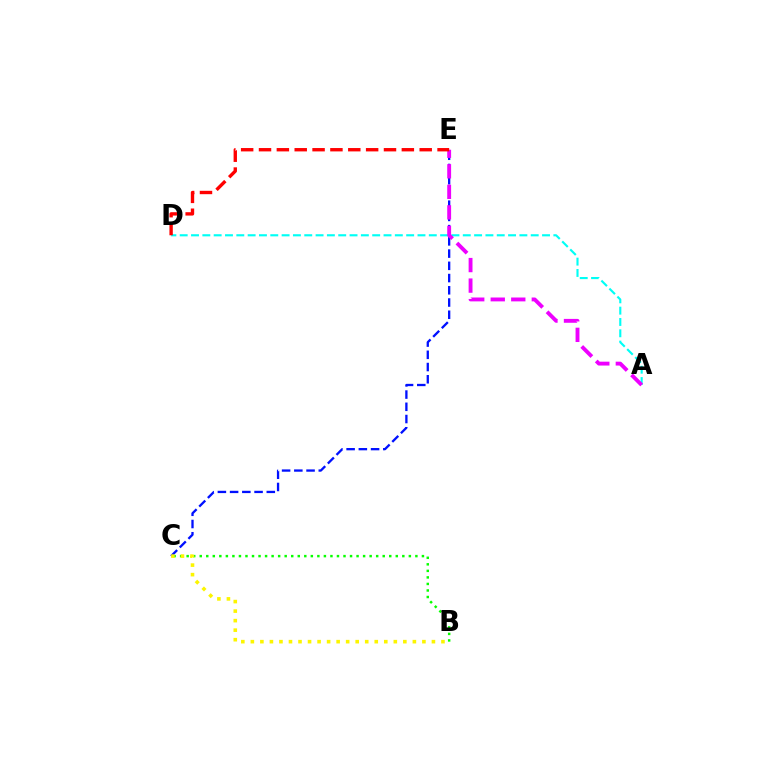{('B', 'C'): [{'color': '#08ff00', 'line_style': 'dotted', 'thickness': 1.78}, {'color': '#fcf500', 'line_style': 'dotted', 'thickness': 2.59}], ('A', 'D'): [{'color': '#00fff6', 'line_style': 'dashed', 'thickness': 1.54}], ('C', 'E'): [{'color': '#0010ff', 'line_style': 'dashed', 'thickness': 1.66}], ('A', 'E'): [{'color': '#ee00ff', 'line_style': 'dashed', 'thickness': 2.79}], ('D', 'E'): [{'color': '#ff0000', 'line_style': 'dashed', 'thickness': 2.43}]}